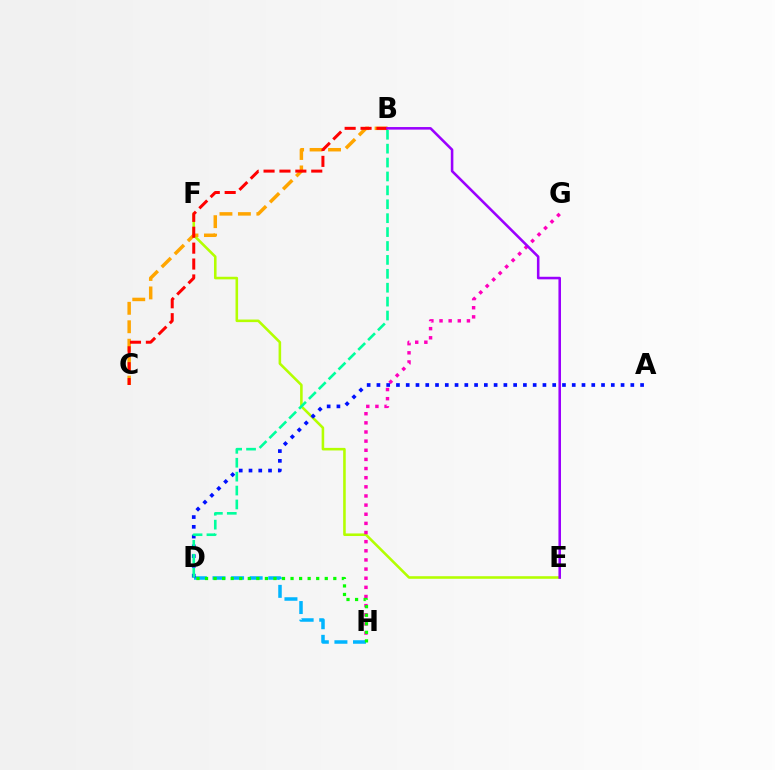{('E', 'F'): [{'color': '#b3ff00', 'line_style': 'solid', 'thickness': 1.86}], ('B', 'C'): [{'color': '#ffa500', 'line_style': 'dashed', 'thickness': 2.51}, {'color': '#ff0000', 'line_style': 'dashed', 'thickness': 2.16}], ('G', 'H'): [{'color': '#ff00bd', 'line_style': 'dotted', 'thickness': 2.48}], ('D', 'H'): [{'color': '#00b5ff', 'line_style': 'dashed', 'thickness': 2.53}, {'color': '#08ff00', 'line_style': 'dotted', 'thickness': 2.32}], ('A', 'D'): [{'color': '#0010ff', 'line_style': 'dotted', 'thickness': 2.65}], ('B', 'D'): [{'color': '#00ff9d', 'line_style': 'dashed', 'thickness': 1.89}], ('B', 'E'): [{'color': '#9b00ff', 'line_style': 'solid', 'thickness': 1.85}]}